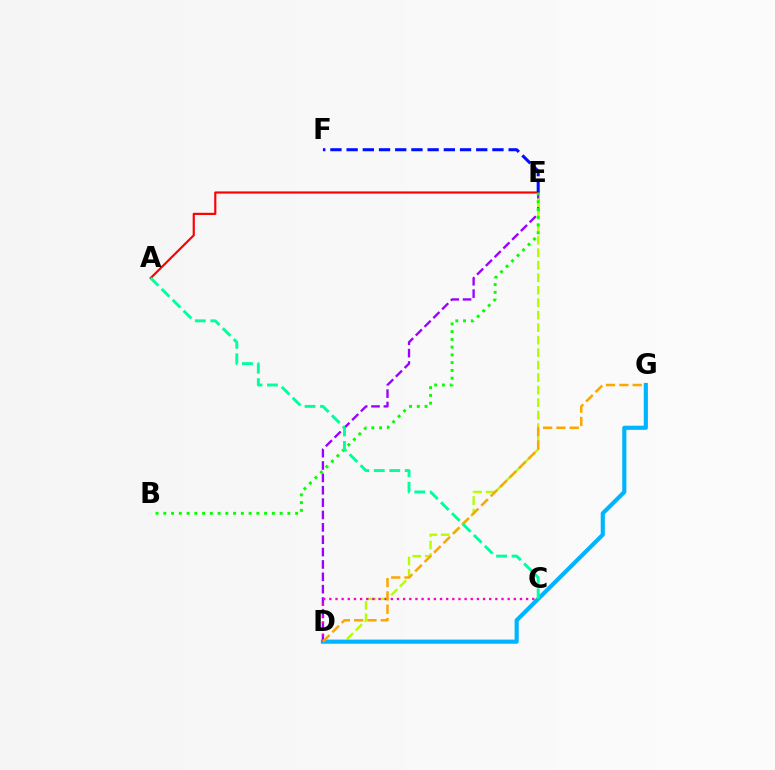{('D', 'E'): [{'color': '#9b00ff', 'line_style': 'dashed', 'thickness': 1.68}, {'color': '#b3ff00', 'line_style': 'dashed', 'thickness': 1.7}], ('A', 'E'): [{'color': '#ff0000', 'line_style': 'solid', 'thickness': 1.55}], ('B', 'E'): [{'color': '#08ff00', 'line_style': 'dotted', 'thickness': 2.11}], ('D', 'G'): [{'color': '#00b5ff', 'line_style': 'solid', 'thickness': 2.98}, {'color': '#ffa500', 'line_style': 'dashed', 'thickness': 1.81}], ('C', 'D'): [{'color': '#ff00bd', 'line_style': 'dotted', 'thickness': 1.67}], ('A', 'C'): [{'color': '#00ff9d', 'line_style': 'dashed', 'thickness': 2.1}], ('E', 'F'): [{'color': '#0010ff', 'line_style': 'dashed', 'thickness': 2.2}]}